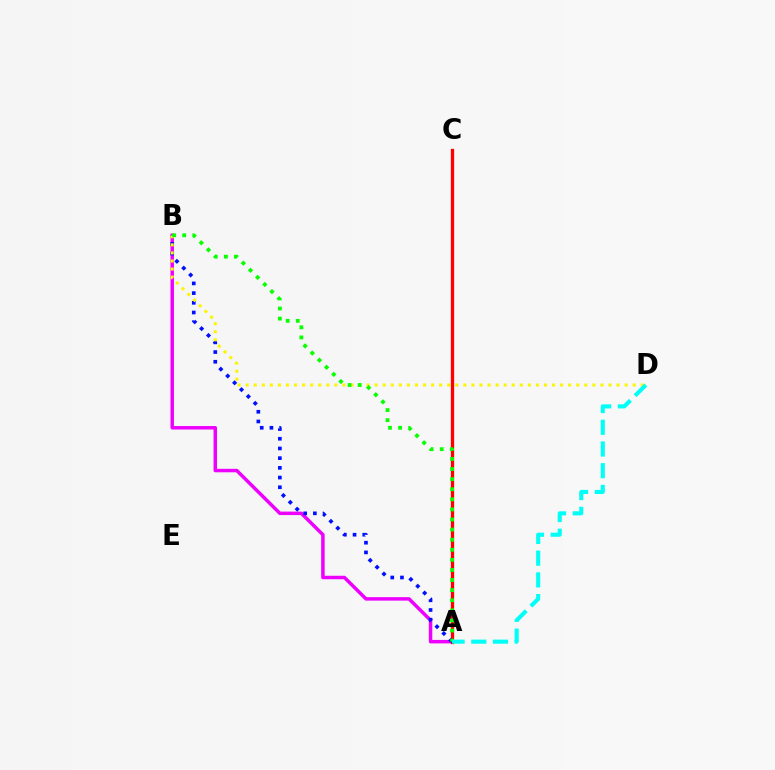{('A', 'B'): [{'color': '#ee00ff', 'line_style': 'solid', 'thickness': 2.5}, {'color': '#0010ff', 'line_style': 'dotted', 'thickness': 2.64}, {'color': '#08ff00', 'line_style': 'dotted', 'thickness': 2.74}], ('A', 'C'): [{'color': '#ff0000', 'line_style': 'solid', 'thickness': 2.37}], ('B', 'D'): [{'color': '#fcf500', 'line_style': 'dotted', 'thickness': 2.19}], ('A', 'D'): [{'color': '#00fff6', 'line_style': 'dashed', 'thickness': 2.95}]}